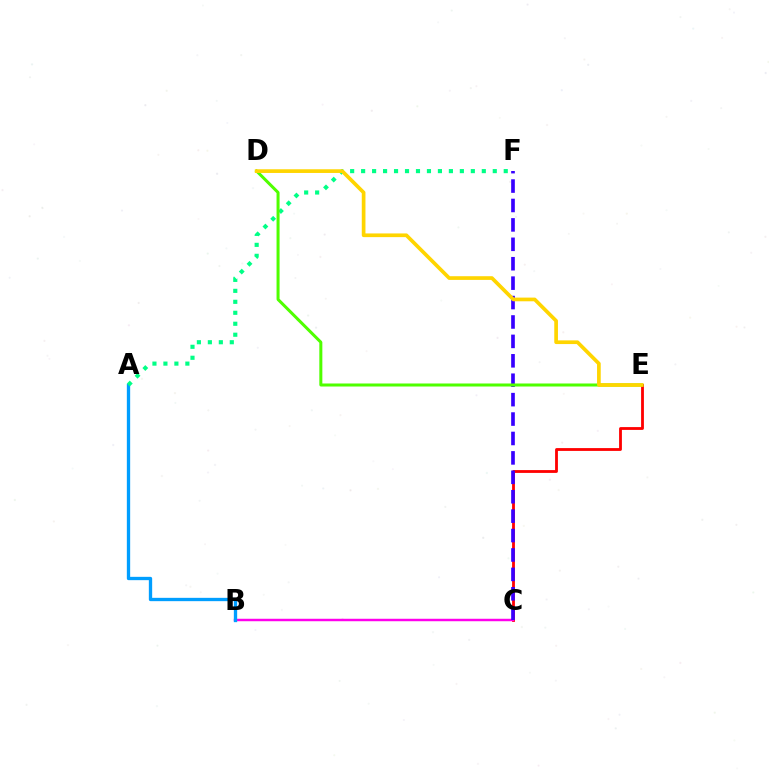{('C', 'E'): [{'color': '#ff0000', 'line_style': 'solid', 'thickness': 2.02}], ('B', 'C'): [{'color': '#ff00ed', 'line_style': 'solid', 'thickness': 1.77}], ('A', 'B'): [{'color': '#009eff', 'line_style': 'solid', 'thickness': 2.39}], ('C', 'F'): [{'color': '#3700ff', 'line_style': 'dashed', 'thickness': 2.64}], ('A', 'F'): [{'color': '#00ff86', 'line_style': 'dotted', 'thickness': 2.98}], ('D', 'E'): [{'color': '#4fff00', 'line_style': 'solid', 'thickness': 2.18}, {'color': '#ffd500', 'line_style': 'solid', 'thickness': 2.66}]}